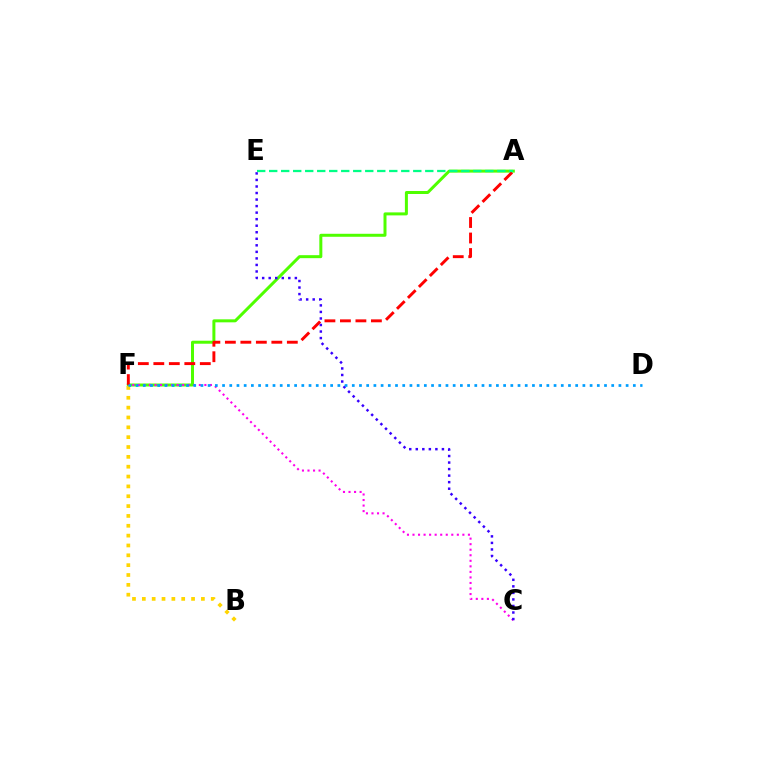{('A', 'F'): [{'color': '#4fff00', 'line_style': 'solid', 'thickness': 2.16}, {'color': '#ff0000', 'line_style': 'dashed', 'thickness': 2.1}], ('B', 'F'): [{'color': '#ffd500', 'line_style': 'dotted', 'thickness': 2.67}], ('C', 'F'): [{'color': '#ff00ed', 'line_style': 'dotted', 'thickness': 1.51}], ('C', 'E'): [{'color': '#3700ff', 'line_style': 'dotted', 'thickness': 1.78}], ('D', 'F'): [{'color': '#009eff', 'line_style': 'dotted', 'thickness': 1.96}], ('A', 'E'): [{'color': '#00ff86', 'line_style': 'dashed', 'thickness': 1.63}]}